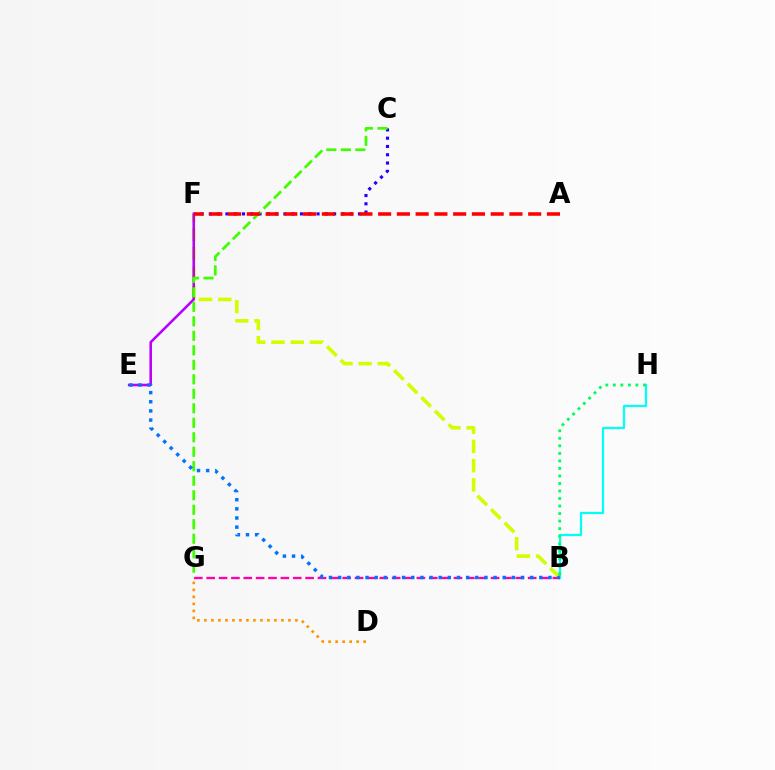{('B', 'F'): [{'color': '#d1ff00', 'line_style': 'dashed', 'thickness': 2.61}], ('B', 'H'): [{'color': '#00fff6', 'line_style': 'solid', 'thickness': 1.61}, {'color': '#00ff5c', 'line_style': 'dotted', 'thickness': 2.04}], ('D', 'G'): [{'color': '#ff9400', 'line_style': 'dotted', 'thickness': 1.9}], ('C', 'F'): [{'color': '#2500ff', 'line_style': 'dotted', 'thickness': 2.25}], ('B', 'G'): [{'color': '#ff00ac', 'line_style': 'dashed', 'thickness': 1.68}], ('E', 'F'): [{'color': '#b900ff', 'line_style': 'solid', 'thickness': 1.85}], ('C', 'G'): [{'color': '#3dff00', 'line_style': 'dashed', 'thickness': 1.97}], ('B', 'E'): [{'color': '#0074ff', 'line_style': 'dotted', 'thickness': 2.48}], ('A', 'F'): [{'color': '#ff0000', 'line_style': 'dashed', 'thickness': 2.55}]}